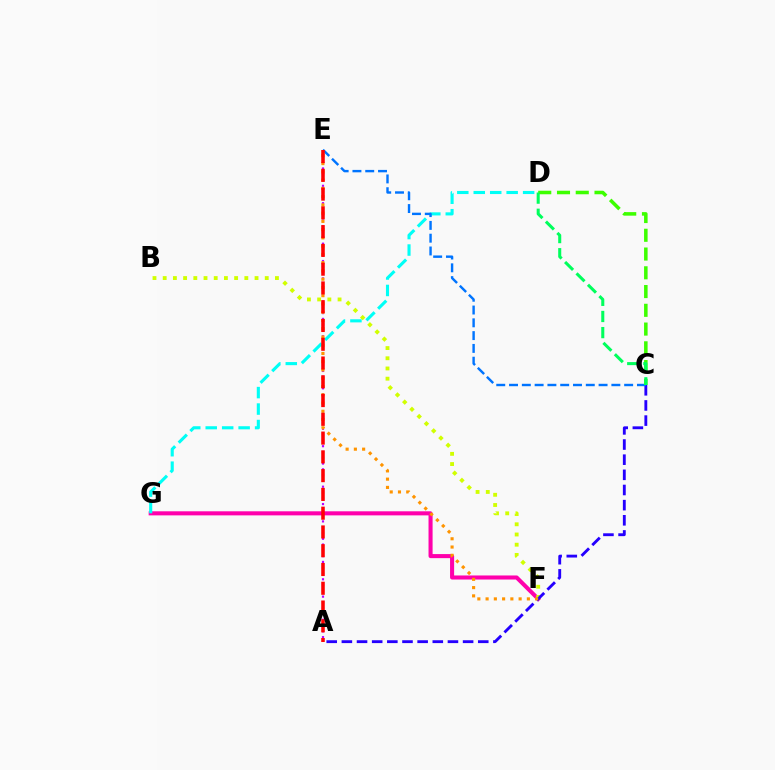{('F', 'G'): [{'color': '#ff00ac', 'line_style': 'solid', 'thickness': 2.93}], ('B', 'F'): [{'color': '#d1ff00', 'line_style': 'dotted', 'thickness': 2.77}], ('A', 'E'): [{'color': '#b900ff', 'line_style': 'dotted', 'thickness': 1.57}, {'color': '#ff0000', 'line_style': 'dashed', 'thickness': 2.55}], ('A', 'C'): [{'color': '#2500ff', 'line_style': 'dashed', 'thickness': 2.06}], ('E', 'F'): [{'color': '#ff9400', 'line_style': 'dotted', 'thickness': 2.24}], ('D', 'G'): [{'color': '#00fff6', 'line_style': 'dashed', 'thickness': 2.24}], ('C', 'E'): [{'color': '#0074ff', 'line_style': 'dashed', 'thickness': 1.74}], ('C', 'D'): [{'color': '#3dff00', 'line_style': 'dashed', 'thickness': 2.55}, {'color': '#00ff5c', 'line_style': 'dashed', 'thickness': 2.19}]}